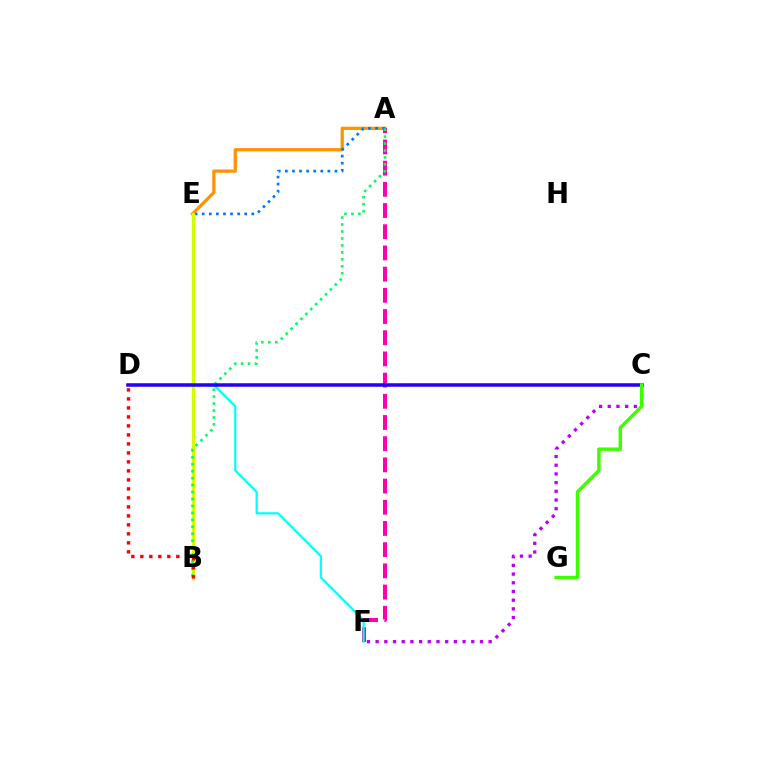{('A', 'E'): [{'color': '#ff9400', 'line_style': 'solid', 'thickness': 2.35}, {'color': '#0074ff', 'line_style': 'dotted', 'thickness': 1.93}], ('A', 'F'): [{'color': '#ff00ac', 'line_style': 'dashed', 'thickness': 2.88}], ('D', 'F'): [{'color': '#00fff6', 'line_style': 'solid', 'thickness': 1.59}], ('C', 'F'): [{'color': '#b900ff', 'line_style': 'dotted', 'thickness': 2.36}], ('B', 'E'): [{'color': '#d1ff00', 'line_style': 'solid', 'thickness': 2.38}], ('A', 'B'): [{'color': '#00ff5c', 'line_style': 'dotted', 'thickness': 1.89}], ('C', 'D'): [{'color': '#2500ff', 'line_style': 'solid', 'thickness': 2.54}], ('C', 'G'): [{'color': '#3dff00', 'line_style': 'solid', 'thickness': 2.47}], ('B', 'D'): [{'color': '#ff0000', 'line_style': 'dotted', 'thickness': 2.44}]}